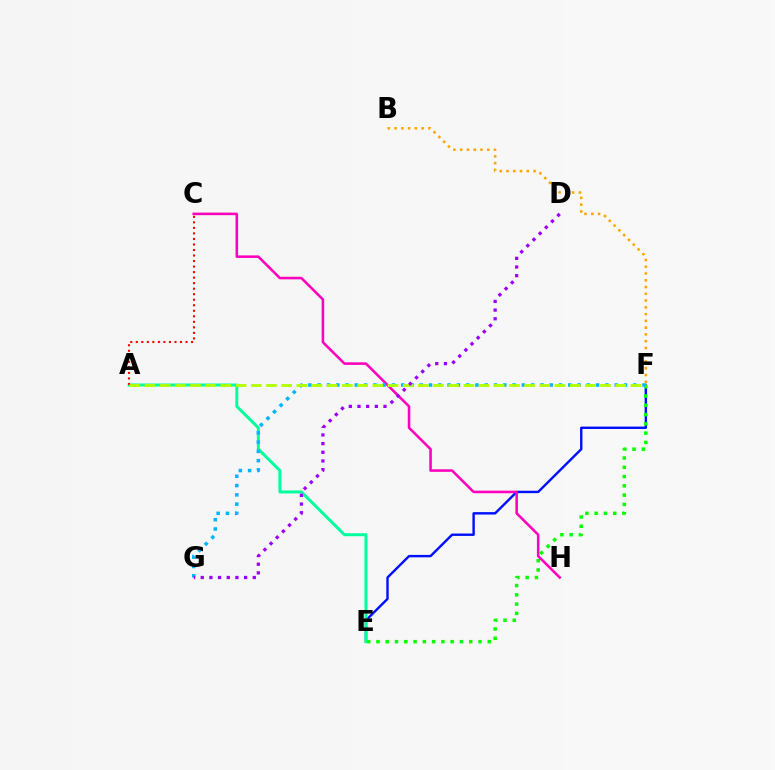{('E', 'F'): [{'color': '#0010ff', 'line_style': 'solid', 'thickness': 1.74}, {'color': '#08ff00', 'line_style': 'dotted', 'thickness': 2.52}], ('A', 'E'): [{'color': '#00ff9d', 'line_style': 'solid', 'thickness': 2.14}], ('A', 'C'): [{'color': '#ff0000', 'line_style': 'dotted', 'thickness': 1.5}], ('C', 'H'): [{'color': '#ff00bd', 'line_style': 'solid', 'thickness': 1.85}], ('F', 'G'): [{'color': '#00b5ff', 'line_style': 'dotted', 'thickness': 2.52}], ('A', 'F'): [{'color': '#b3ff00', 'line_style': 'dashed', 'thickness': 2.06}], ('B', 'F'): [{'color': '#ffa500', 'line_style': 'dotted', 'thickness': 1.84}], ('D', 'G'): [{'color': '#9b00ff', 'line_style': 'dotted', 'thickness': 2.36}]}